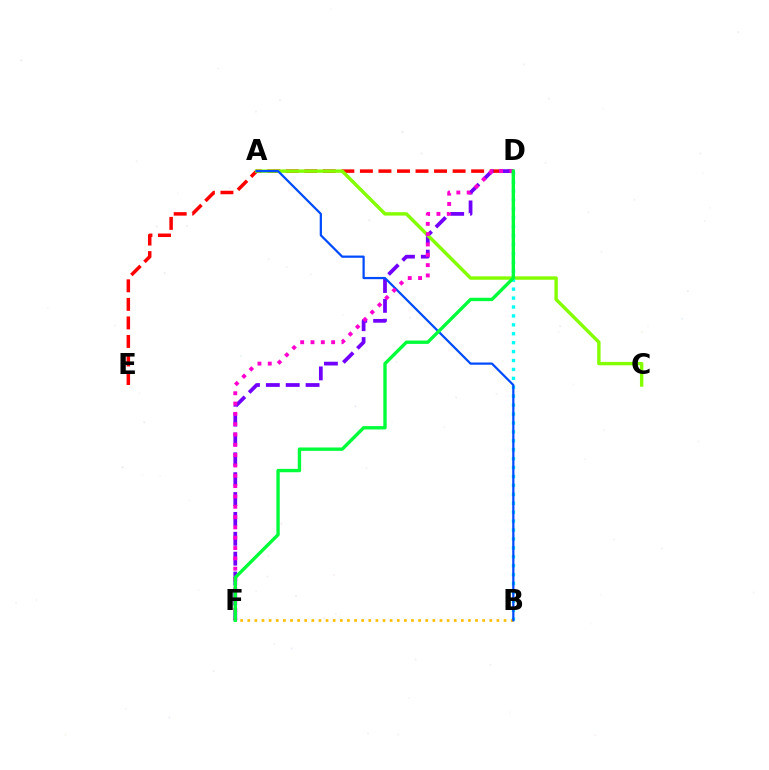{('D', 'E'): [{'color': '#ff0000', 'line_style': 'dashed', 'thickness': 2.52}], ('D', 'F'): [{'color': '#7200ff', 'line_style': 'dashed', 'thickness': 2.7}, {'color': '#ff00cf', 'line_style': 'dotted', 'thickness': 2.8}, {'color': '#00ff39', 'line_style': 'solid', 'thickness': 2.42}], ('A', 'C'): [{'color': '#84ff00', 'line_style': 'solid', 'thickness': 2.45}], ('B', 'D'): [{'color': '#00fff6', 'line_style': 'dotted', 'thickness': 2.42}], ('B', 'F'): [{'color': '#ffbd00', 'line_style': 'dotted', 'thickness': 1.93}], ('A', 'B'): [{'color': '#004bff', 'line_style': 'solid', 'thickness': 1.61}]}